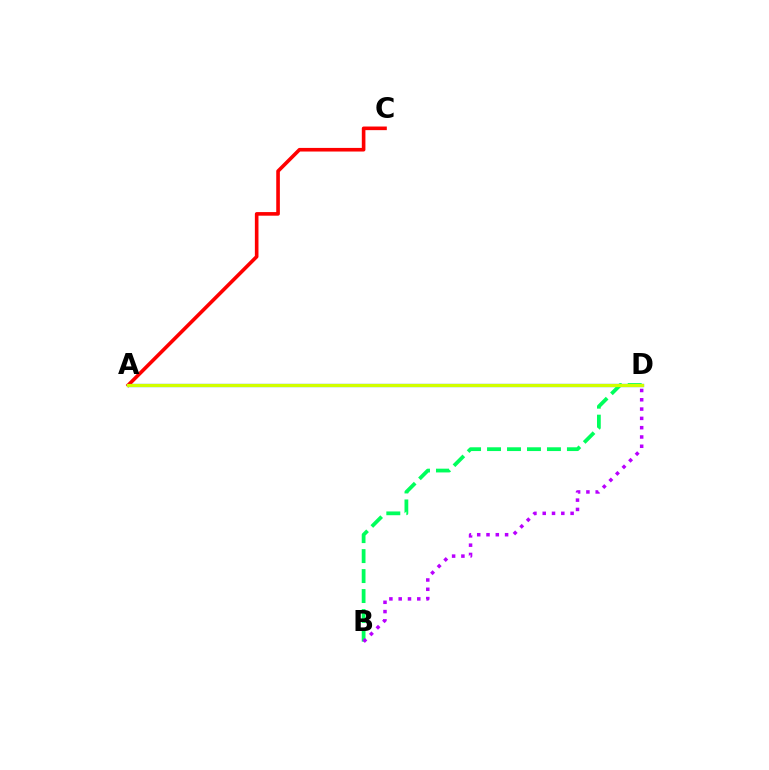{('A', 'D'): [{'color': '#0074ff', 'line_style': 'solid', 'thickness': 2.33}, {'color': '#d1ff00', 'line_style': 'solid', 'thickness': 2.31}], ('A', 'C'): [{'color': '#ff0000', 'line_style': 'solid', 'thickness': 2.6}], ('B', 'D'): [{'color': '#00ff5c', 'line_style': 'dashed', 'thickness': 2.71}, {'color': '#b900ff', 'line_style': 'dotted', 'thickness': 2.53}]}